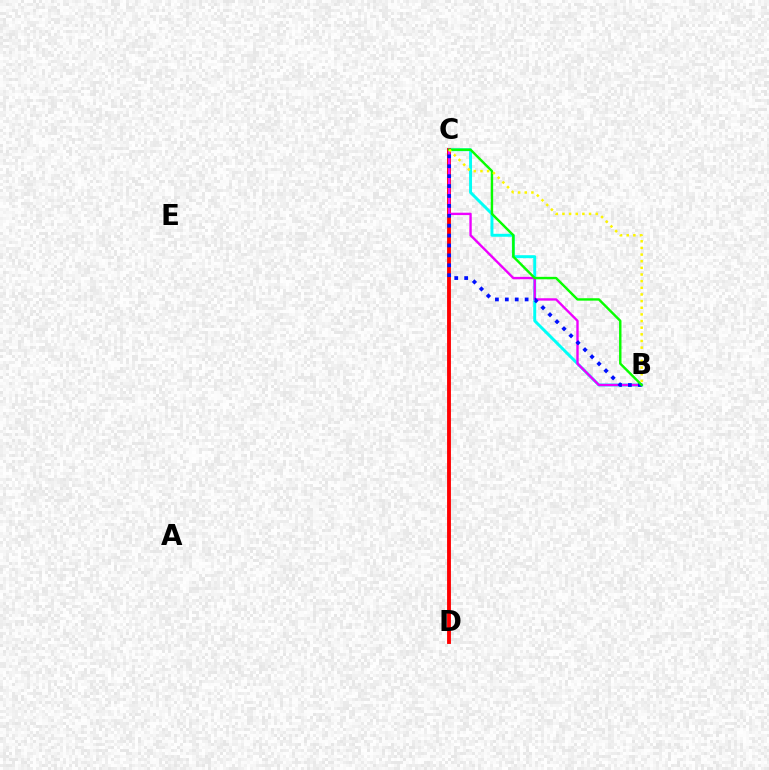{('B', 'C'): [{'color': '#00fff6', 'line_style': 'solid', 'thickness': 2.12}, {'color': '#ee00ff', 'line_style': 'solid', 'thickness': 1.71}, {'color': '#0010ff', 'line_style': 'dotted', 'thickness': 2.69}, {'color': '#08ff00', 'line_style': 'solid', 'thickness': 1.74}, {'color': '#fcf500', 'line_style': 'dotted', 'thickness': 1.81}], ('C', 'D'): [{'color': '#ff0000', 'line_style': 'solid', 'thickness': 2.78}]}